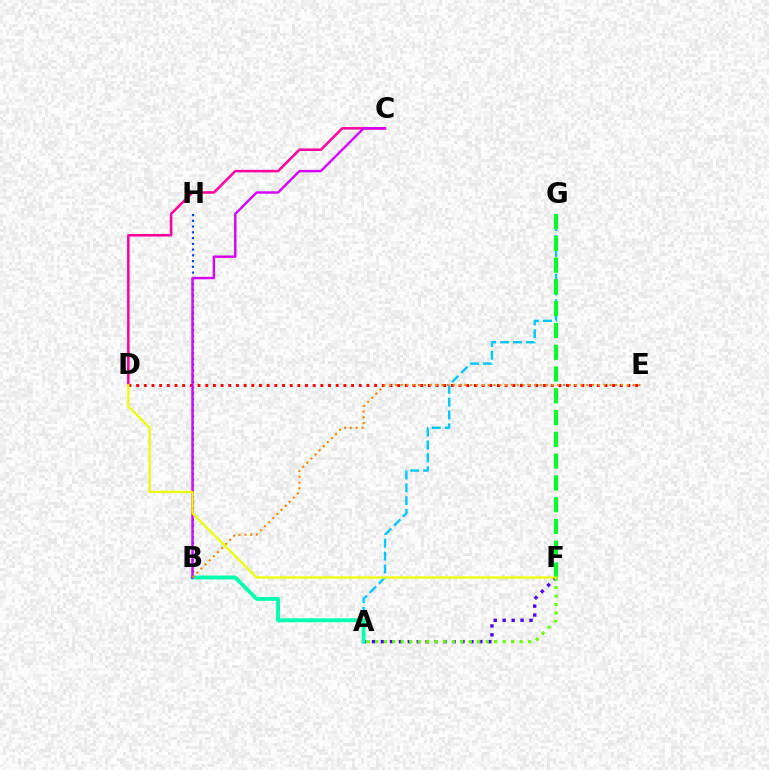{('C', 'D'): [{'color': '#ff00a0', 'line_style': 'solid', 'thickness': 1.83}], ('A', 'F'): [{'color': '#4f00ff', 'line_style': 'dotted', 'thickness': 2.43}, {'color': '#66ff00', 'line_style': 'dotted', 'thickness': 2.31}], ('A', 'G'): [{'color': '#00c7ff', 'line_style': 'dashed', 'thickness': 1.75}], ('F', 'G'): [{'color': '#00ff27', 'line_style': 'dashed', 'thickness': 2.96}], ('B', 'H'): [{'color': '#003fff', 'line_style': 'dotted', 'thickness': 1.56}], ('D', 'E'): [{'color': '#ff0000', 'line_style': 'dotted', 'thickness': 2.09}], ('A', 'B'): [{'color': '#00ffaf', 'line_style': 'solid', 'thickness': 2.78}], ('B', 'C'): [{'color': '#d600ff', 'line_style': 'solid', 'thickness': 1.73}], ('B', 'E'): [{'color': '#ff8800', 'line_style': 'dotted', 'thickness': 1.57}], ('D', 'F'): [{'color': '#eeff00', 'line_style': 'solid', 'thickness': 1.61}]}